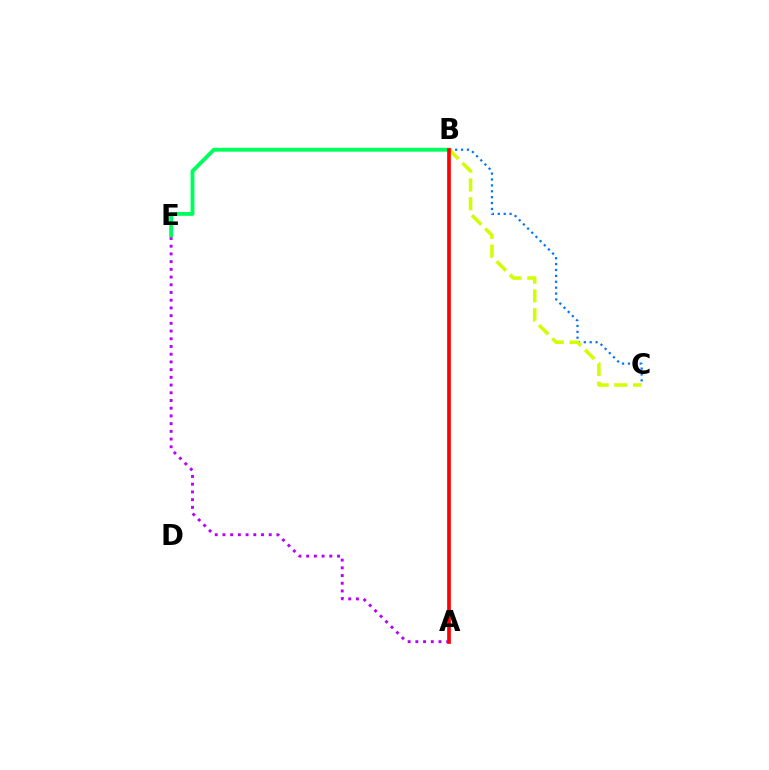{('A', 'E'): [{'color': '#b900ff', 'line_style': 'dotted', 'thickness': 2.1}], ('B', 'E'): [{'color': '#00ff5c', 'line_style': 'solid', 'thickness': 2.8}], ('B', 'C'): [{'color': '#0074ff', 'line_style': 'dotted', 'thickness': 1.6}, {'color': '#d1ff00', 'line_style': 'dashed', 'thickness': 2.55}], ('A', 'B'): [{'color': '#ff0000', 'line_style': 'solid', 'thickness': 2.65}]}